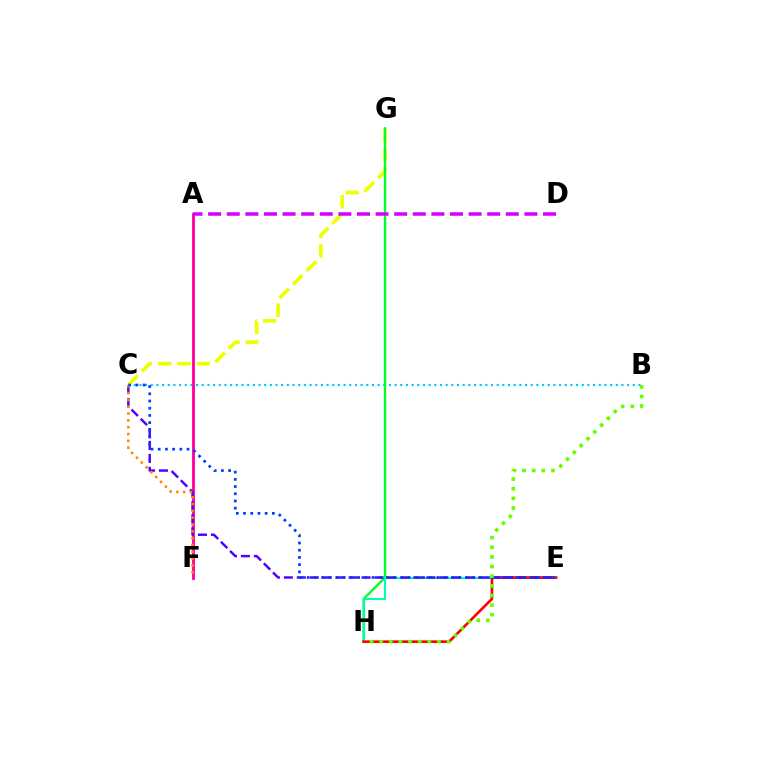{('B', 'C'): [{'color': '#00c7ff', 'line_style': 'dotted', 'thickness': 1.54}], ('C', 'G'): [{'color': '#eeff00', 'line_style': 'dashed', 'thickness': 2.62}], ('G', 'H'): [{'color': '#00ff27', 'line_style': 'solid', 'thickness': 1.71}], ('E', 'H'): [{'color': '#00ffaf', 'line_style': 'solid', 'thickness': 1.53}, {'color': '#ff0000', 'line_style': 'solid', 'thickness': 1.9}], ('A', 'F'): [{'color': '#ff00a0', 'line_style': 'solid', 'thickness': 2.04}], ('C', 'E'): [{'color': '#4f00ff', 'line_style': 'dashed', 'thickness': 1.76}, {'color': '#003fff', 'line_style': 'dotted', 'thickness': 1.96}], ('C', 'F'): [{'color': '#ff8800', 'line_style': 'dotted', 'thickness': 1.85}], ('A', 'D'): [{'color': '#d600ff', 'line_style': 'dashed', 'thickness': 2.53}], ('B', 'H'): [{'color': '#66ff00', 'line_style': 'dotted', 'thickness': 2.62}]}